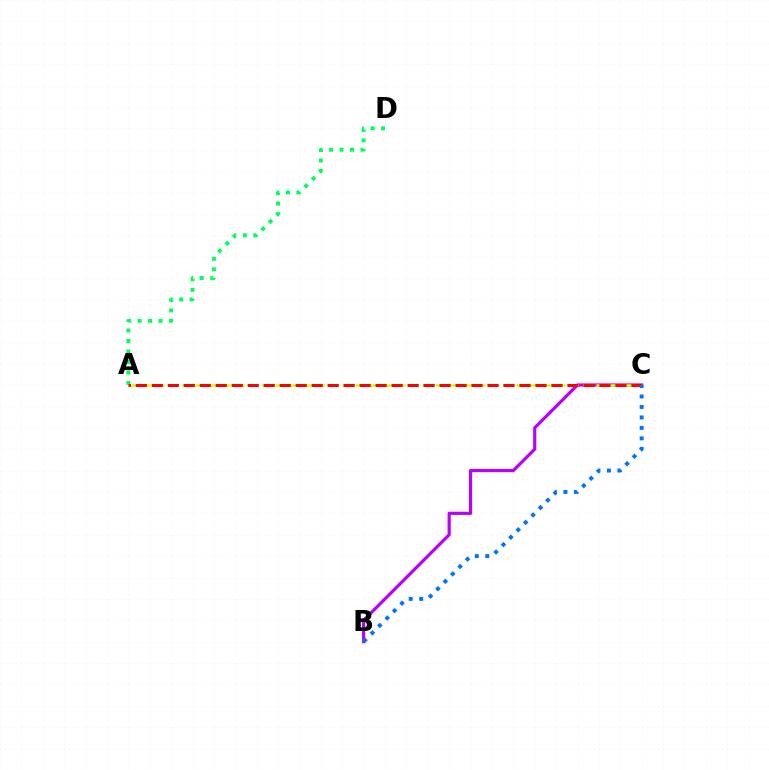{('B', 'C'): [{'color': '#b900ff', 'line_style': 'solid', 'thickness': 2.29}, {'color': '#0074ff', 'line_style': 'dotted', 'thickness': 2.85}], ('A', 'D'): [{'color': '#00ff5c', 'line_style': 'dotted', 'thickness': 2.85}], ('A', 'C'): [{'color': '#d1ff00', 'line_style': 'dashed', 'thickness': 1.82}, {'color': '#ff0000', 'line_style': 'dashed', 'thickness': 2.17}]}